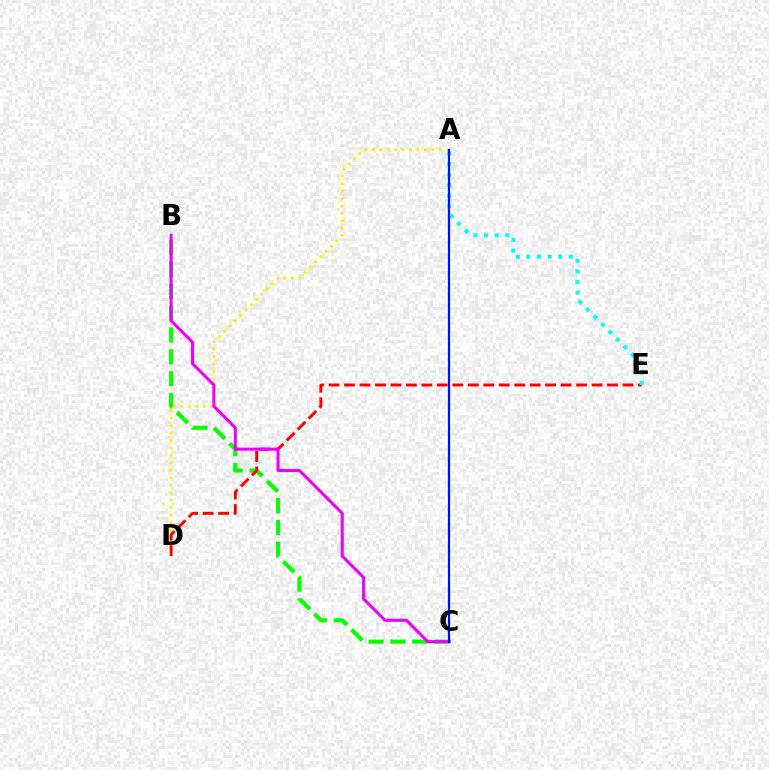{('B', 'C'): [{'color': '#08ff00', 'line_style': 'dashed', 'thickness': 2.96}, {'color': '#ee00ff', 'line_style': 'solid', 'thickness': 2.2}], ('A', 'D'): [{'color': '#fcf500', 'line_style': 'dotted', 'thickness': 2.03}], ('D', 'E'): [{'color': '#ff0000', 'line_style': 'dashed', 'thickness': 2.1}], ('A', 'E'): [{'color': '#00fff6', 'line_style': 'dotted', 'thickness': 2.89}], ('A', 'C'): [{'color': '#0010ff', 'line_style': 'solid', 'thickness': 1.57}]}